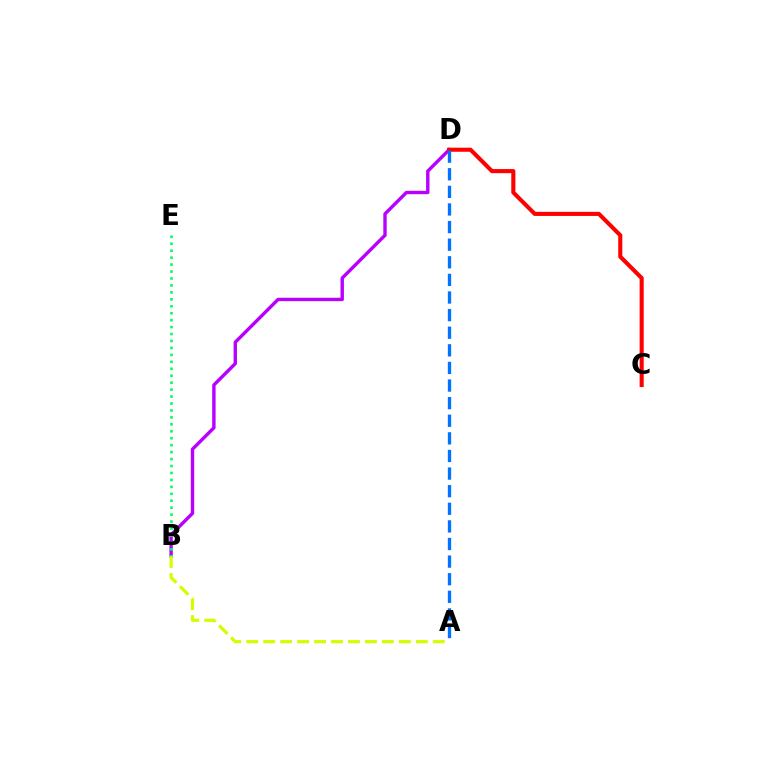{('B', 'D'): [{'color': '#b900ff', 'line_style': 'solid', 'thickness': 2.44}], ('B', 'E'): [{'color': '#00ff5c', 'line_style': 'dotted', 'thickness': 1.89}], ('C', 'D'): [{'color': '#ff0000', 'line_style': 'solid', 'thickness': 2.94}], ('A', 'B'): [{'color': '#d1ff00', 'line_style': 'dashed', 'thickness': 2.3}], ('A', 'D'): [{'color': '#0074ff', 'line_style': 'dashed', 'thickness': 2.39}]}